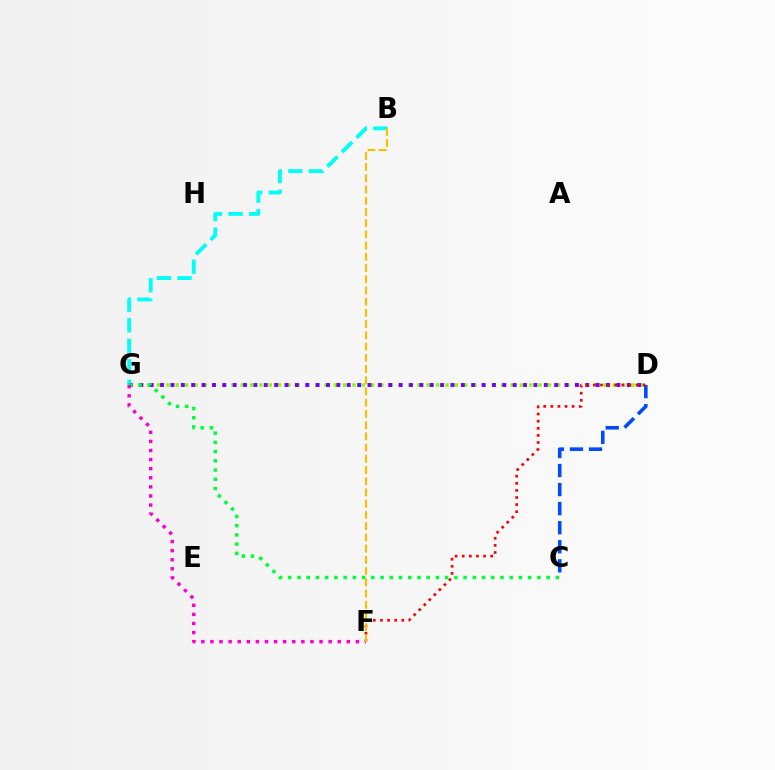{('D', 'G'): [{'color': '#84ff00', 'line_style': 'dotted', 'thickness': 2.53}, {'color': '#7200ff', 'line_style': 'dotted', 'thickness': 2.82}], ('B', 'G'): [{'color': '#00fff6', 'line_style': 'dashed', 'thickness': 2.79}], ('C', 'D'): [{'color': '#004bff', 'line_style': 'dashed', 'thickness': 2.59}], ('C', 'G'): [{'color': '#00ff39', 'line_style': 'dotted', 'thickness': 2.51}], ('D', 'F'): [{'color': '#ff0000', 'line_style': 'dotted', 'thickness': 1.93}], ('F', 'G'): [{'color': '#ff00cf', 'line_style': 'dotted', 'thickness': 2.47}], ('B', 'F'): [{'color': '#ffbd00', 'line_style': 'dashed', 'thickness': 1.52}]}